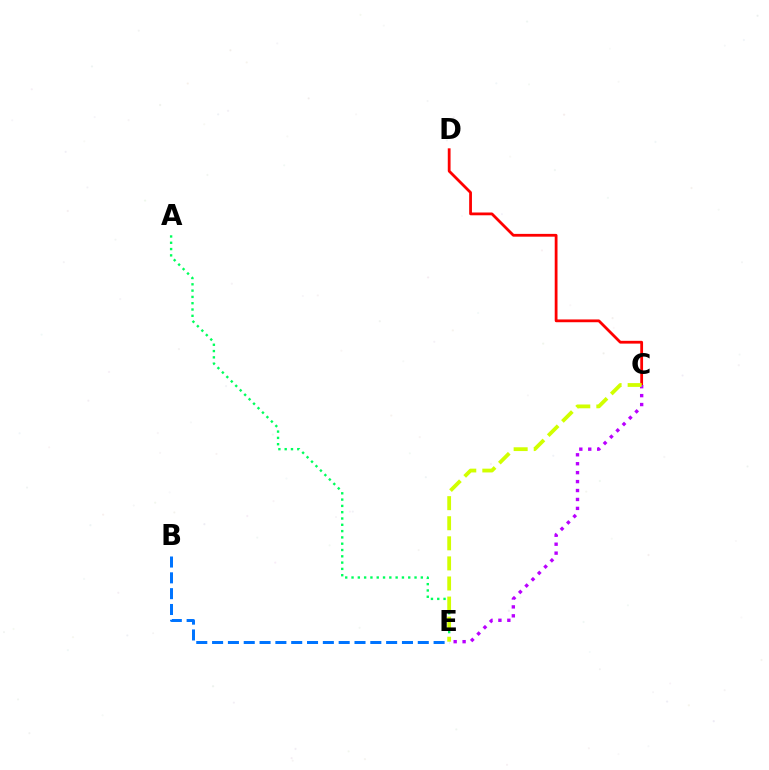{('C', 'D'): [{'color': '#ff0000', 'line_style': 'solid', 'thickness': 2.0}], ('B', 'E'): [{'color': '#0074ff', 'line_style': 'dashed', 'thickness': 2.15}], ('C', 'E'): [{'color': '#b900ff', 'line_style': 'dotted', 'thickness': 2.43}, {'color': '#d1ff00', 'line_style': 'dashed', 'thickness': 2.73}], ('A', 'E'): [{'color': '#00ff5c', 'line_style': 'dotted', 'thickness': 1.71}]}